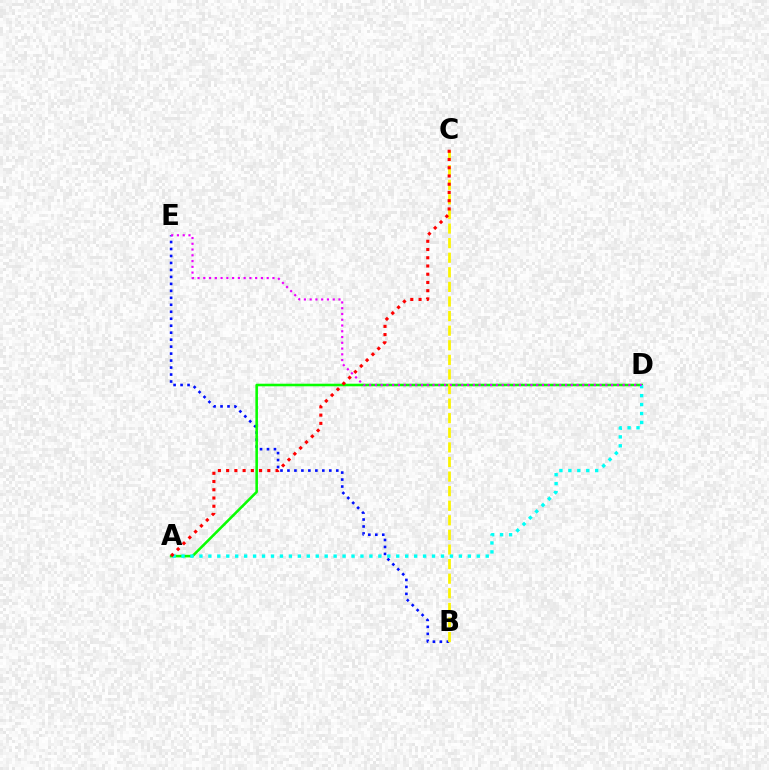{('B', 'E'): [{'color': '#0010ff', 'line_style': 'dotted', 'thickness': 1.89}], ('A', 'D'): [{'color': '#08ff00', 'line_style': 'solid', 'thickness': 1.85}, {'color': '#00fff6', 'line_style': 'dotted', 'thickness': 2.43}], ('B', 'C'): [{'color': '#fcf500', 'line_style': 'dashed', 'thickness': 1.98}], ('D', 'E'): [{'color': '#ee00ff', 'line_style': 'dotted', 'thickness': 1.57}], ('A', 'C'): [{'color': '#ff0000', 'line_style': 'dotted', 'thickness': 2.24}]}